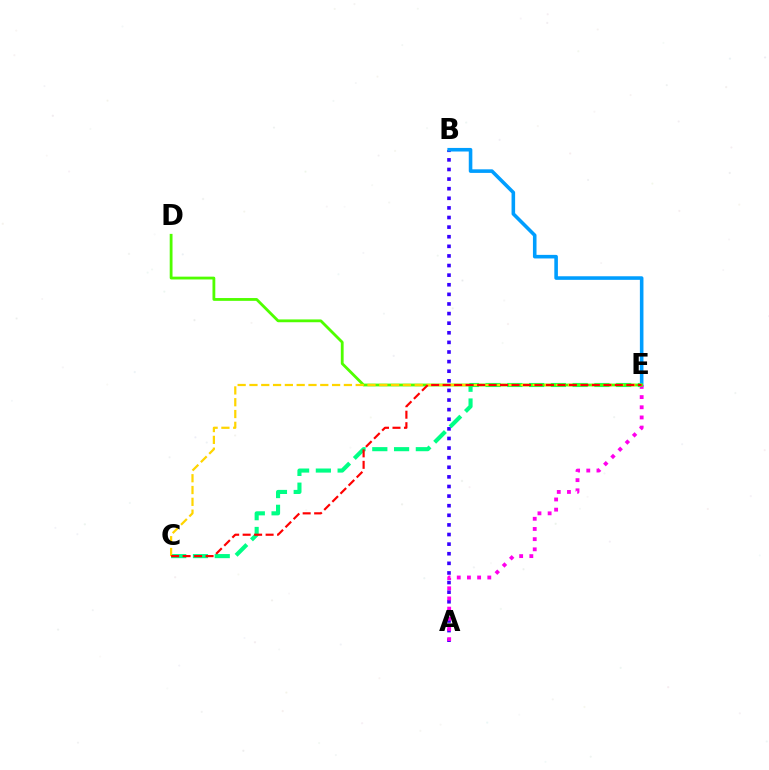{('A', 'B'): [{'color': '#3700ff', 'line_style': 'dotted', 'thickness': 2.61}], ('B', 'E'): [{'color': '#009eff', 'line_style': 'solid', 'thickness': 2.58}], ('A', 'E'): [{'color': '#ff00ed', 'line_style': 'dotted', 'thickness': 2.77}], ('C', 'E'): [{'color': '#00ff86', 'line_style': 'dashed', 'thickness': 2.96}, {'color': '#ffd500', 'line_style': 'dashed', 'thickness': 1.6}, {'color': '#ff0000', 'line_style': 'dashed', 'thickness': 1.56}], ('D', 'E'): [{'color': '#4fff00', 'line_style': 'solid', 'thickness': 2.02}]}